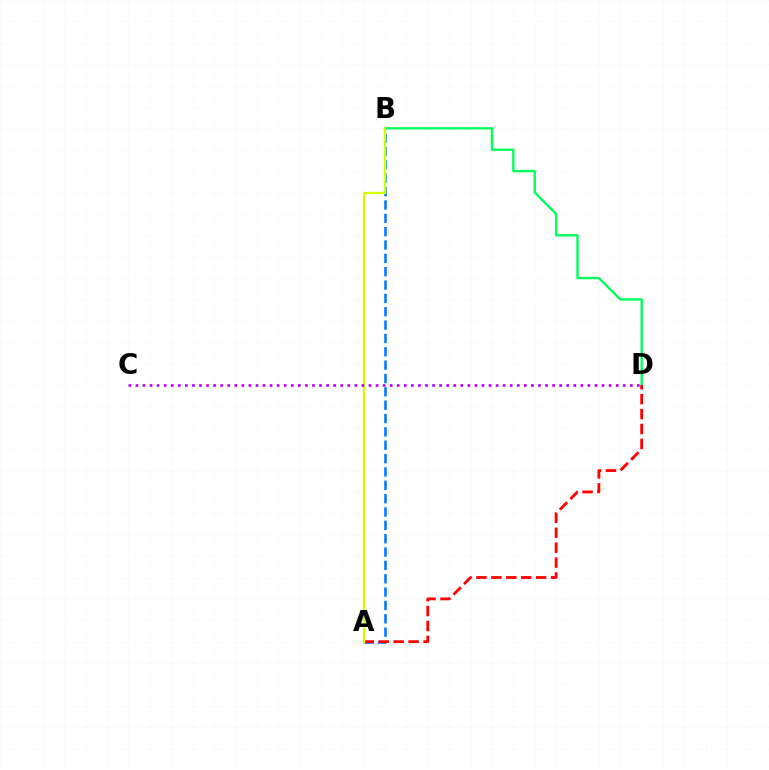{('B', 'D'): [{'color': '#00ff5c', 'line_style': 'solid', 'thickness': 1.7}], ('A', 'B'): [{'color': '#0074ff', 'line_style': 'dashed', 'thickness': 1.81}, {'color': '#d1ff00', 'line_style': 'solid', 'thickness': 1.67}], ('A', 'D'): [{'color': '#ff0000', 'line_style': 'dashed', 'thickness': 2.03}], ('C', 'D'): [{'color': '#b900ff', 'line_style': 'dotted', 'thickness': 1.92}]}